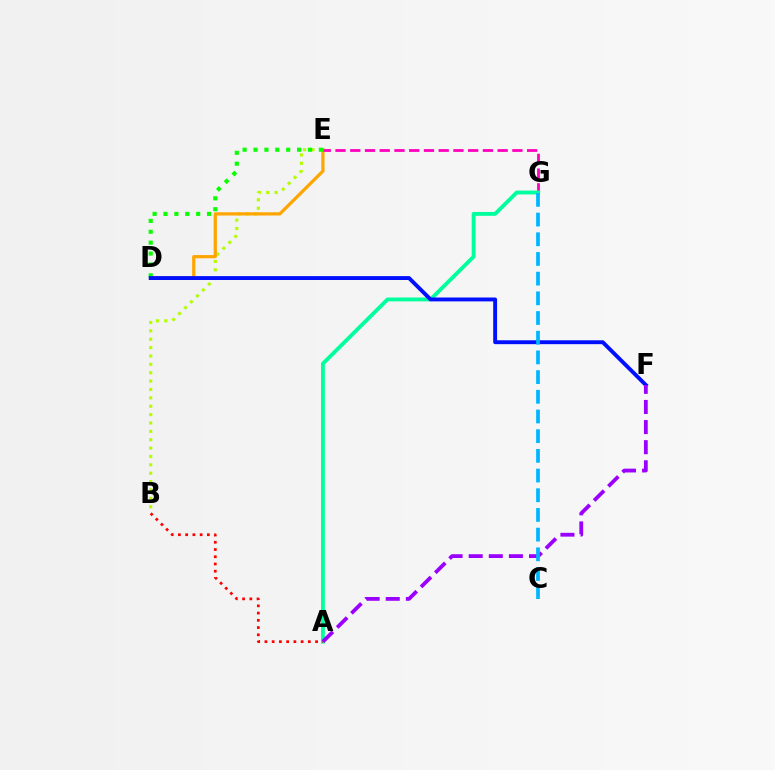{('B', 'E'): [{'color': '#b3ff00', 'line_style': 'dotted', 'thickness': 2.28}], ('D', 'E'): [{'color': '#ffa500', 'line_style': 'solid', 'thickness': 2.32}, {'color': '#08ff00', 'line_style': 'dotted', 'thickness': 2.96}], ('E', 'G'): [{'color': '#ff00bd', 'line_style': 'dashed', 'thickness': 2.0}], ('A', 'G'): [{'color': '#00ff9d', 'line_style': 'solid', 'thickness': 2.78}], ('D', 'F'): [{'color': '#0010ff', 'line_style': 'solid', 'thickness': 2.8}], ('A', 'B'): [{'color': '#ff0000', 'line_style': 'dotted', 'thickness': 1.97}], ('A', 'F'): [{'color': '#9b00ff', 'line_style': 'dashed', 'thickness': 2.73}], ('C', 'G'): [{'color': '#00b5ff', 'line_style': 'dashed', 'thickness': 2.67}]}